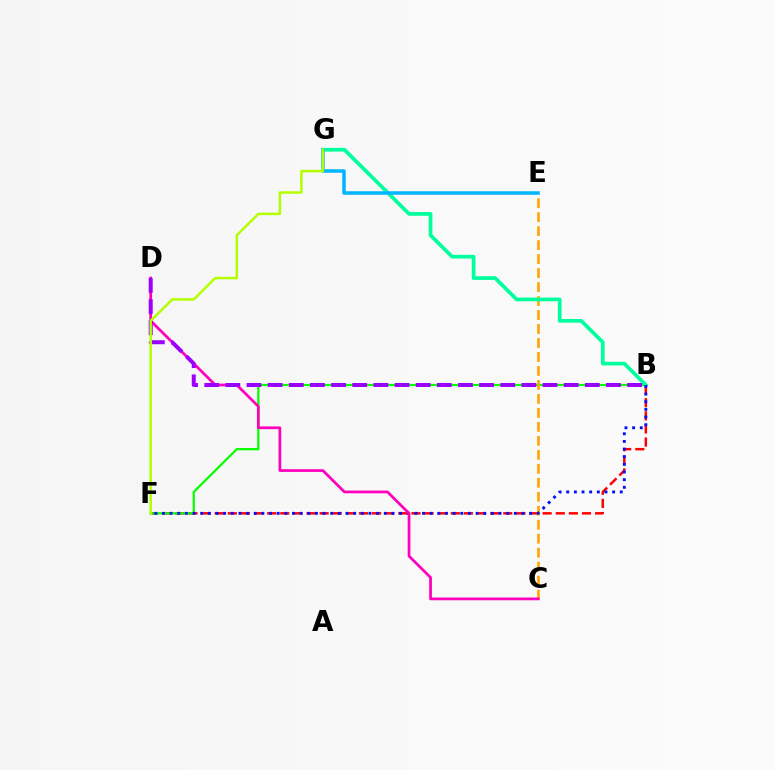{('B', 'F'): [{'color': '#ff0000', 'line_style': 'dashed', 'thickness': 1.78}, {'color': '#08ff00', 'line_style': 'solid', 'thickness': 1.62}, {'color': '#0010ff', 'line_style': 'dotted', 'thickness': 2.08}], ('C', 'E'): [{'color': '#ffa500', 'line_style': 'dashed', 'thickness': 1.9}], ('B', 'G'): [{'color': '#00ff9d', 'line_style': 'solid', 'thickness': 2.66}], ('C', 'D'): [{'color': '#ff00bd', 'line_style': 'solid', 'thickness': 1.97}], ('E', 'G'): [{'color': '#00b5ff', 'line_style': 'solid', 'thickness': 2.52}], ('B', 'D'): [{'color': '#9b00ff', 'line_style': 'dashed', 'thickness': 2.87}], ('F', 'G'): [{'color': '#b3ff00', 'line_style': 'solid', 'thickness': 1.8}]}